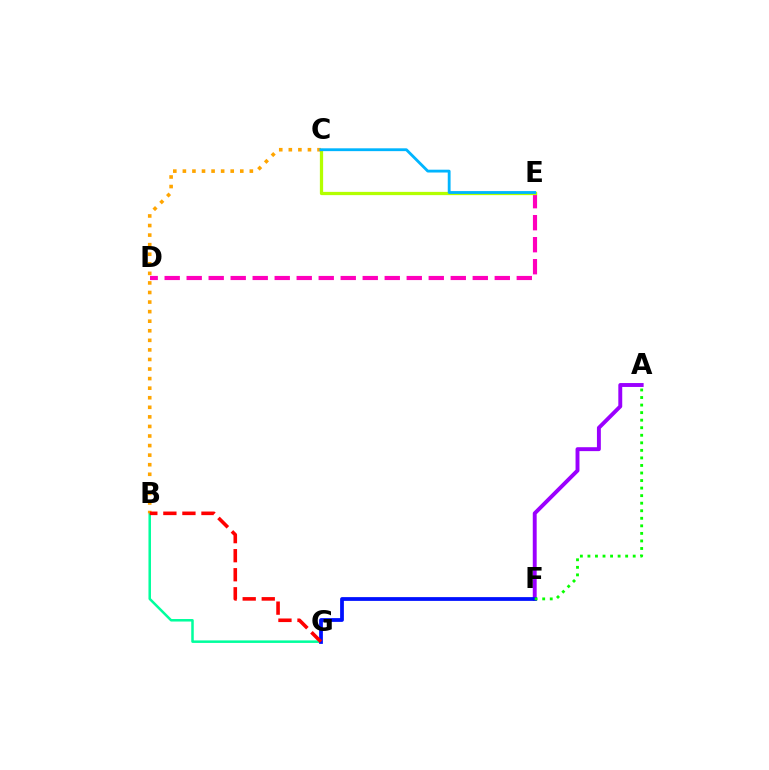{('B', 'G'): [{'color': '#00ff9d', 'line_style': 'solid', 'thickness': 1.81}, {'color': '#ff0000', 'line_style': 'dashed', 'thickness': 2.59}], ('D', 'E'): [{'color': '#ff00bd', 'line_style': 'dashed', 'thickness': 2.99}], ('A', 'F'): [{'color': '#9b00ff', 'line_style': 'solid', 'thickness': 2.81}, {'color': '#08ff00', 'line_style': 'dotted', 'thickness': 2.05}], ('F', 'G'): [{'color': '#0010ff', 'line_style': 'solid', 'thickness': 2.71}], ('C', 'E'): [{'color': '#b3ff00', 'line_style': 'solid', 'thickness': 2.35}, {'color': '#00b5ff', 'line_style': 'solid', 'thickness': 2.03}], ('B', 'C'): [{'color': '#ffa500', 'line_style': 'dotted', 'thickness': 2.6}]}